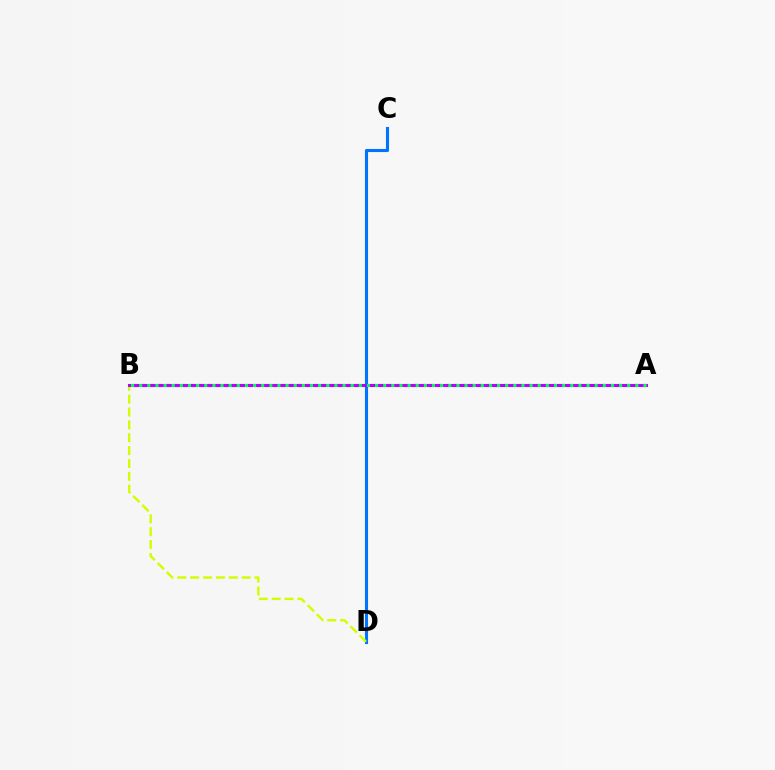{('C', 'D'): [{'color': '#0074ff', 'line_style': 'solid', 'thickness': 2.23}], ('B', 'D'): [{'color': '#d1ff00', 'line_style': 'dashed', 'thickness': 1.75}], ('A', 'B'): [{'color': '#ff0000', 'line_style': 'dotted', 'thickness': 2.23}, {'color': '#b900ff', 'line_style': 'solid', 'thickness': 2.22}, {'color': '#00ff5c', 'line_style': 'dotted', 'thickness': 2.21}]}